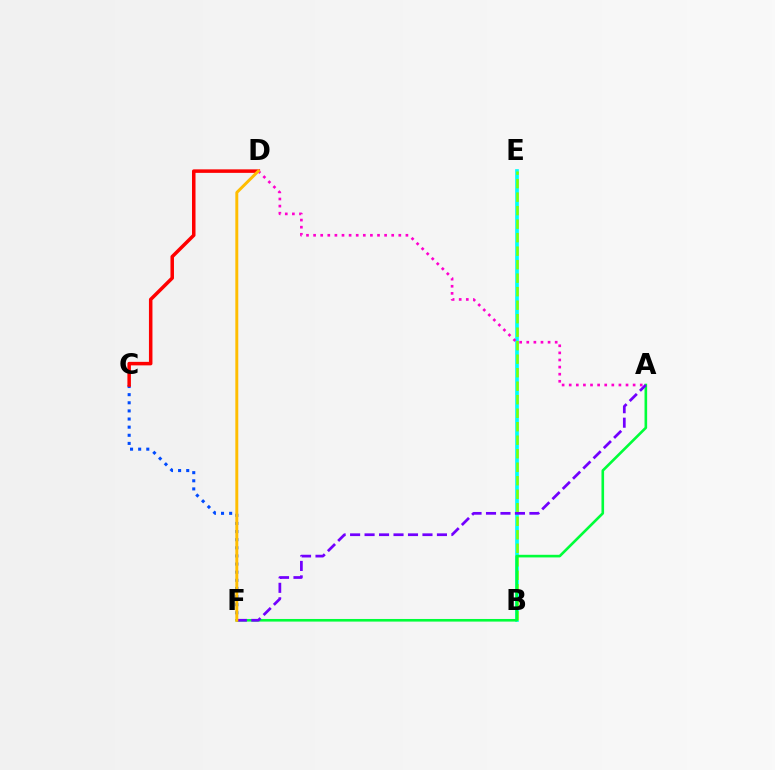{('B', 'E'): [{'color': '#00fff6', 'line_style': 'solid', 'thickness': 2.65}, {'color': '#84ff00', 'line_style': 'dashed', 'thickness': 1.83}], ('C', 'F'): [{'color': '#004bff', 'line_style': 'dotted', 'thickness': 2.21}], ('A', 'F'): [{'color': '#00ff39', 'line_style': 'solid', 'thickness': 1.89}, {'color': '#7200ff', 'line_style': 'dashed', 'thickness': 1.97}], ('C', 'D'): [{'color': '#ff0000', 'line_style': 'solid', 'thickness': 2.53}], ('A', 'D'): [{'color': '#ff00cf', 'line_style': 'dotted', 'thickness': 1.93}], ('D', 'F'): [{'color': '#ffbd00', 'line_style': 'solid', 'thickness': 2.12}]}